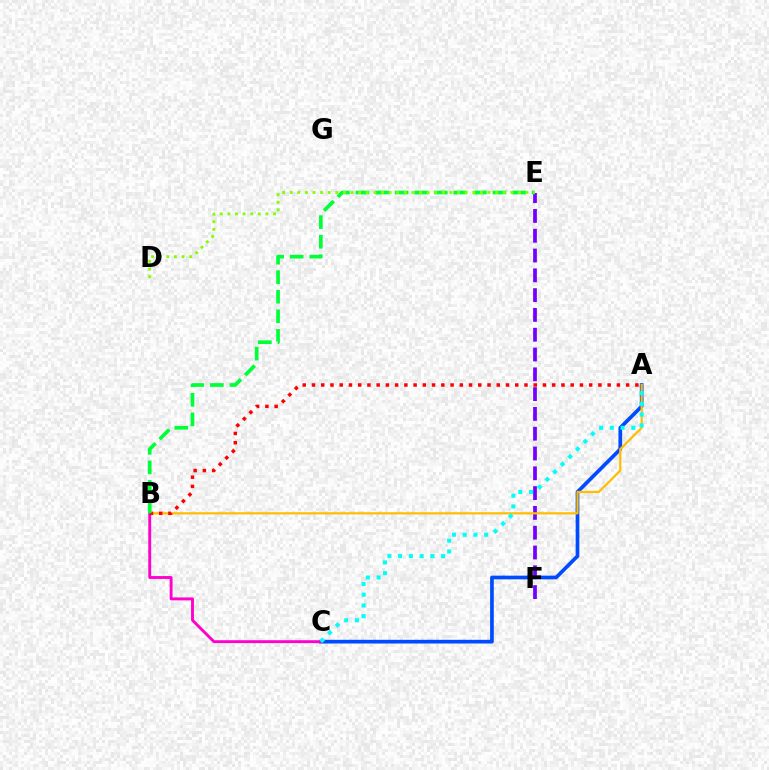{('A', 'C'): [{'color': '#004bff', 'line_style': 'solid', 'thickness': 2.66}, {'color': '#00fff6', 'line_style': 'dotted', 'thickness': 2.92}], ('E', 'F'): [{'color': '#7200ff', 'line_style': 'dashed', 'thickness': 2.69}], ('A', 'B'): [{'color': '#ffbd00', 'line_style': 'solid', 'thickness': 1.59}, {'color': '#ff0000', 'line_style': 'dotted', 'thickness': 2.51}], ('B', 'C'): [{'color': '#ff00cf', 'line_style': 'solid', 'thickness': 2.09}], ('B', 'E'): [{'color': '#00ff39', 'line_style': 'dashed', 'thickness': 2.66}], ('D', 'E'): [{'color': '#84ff00', 'line_style': 'dotted', 'thickness': 2.07}]}